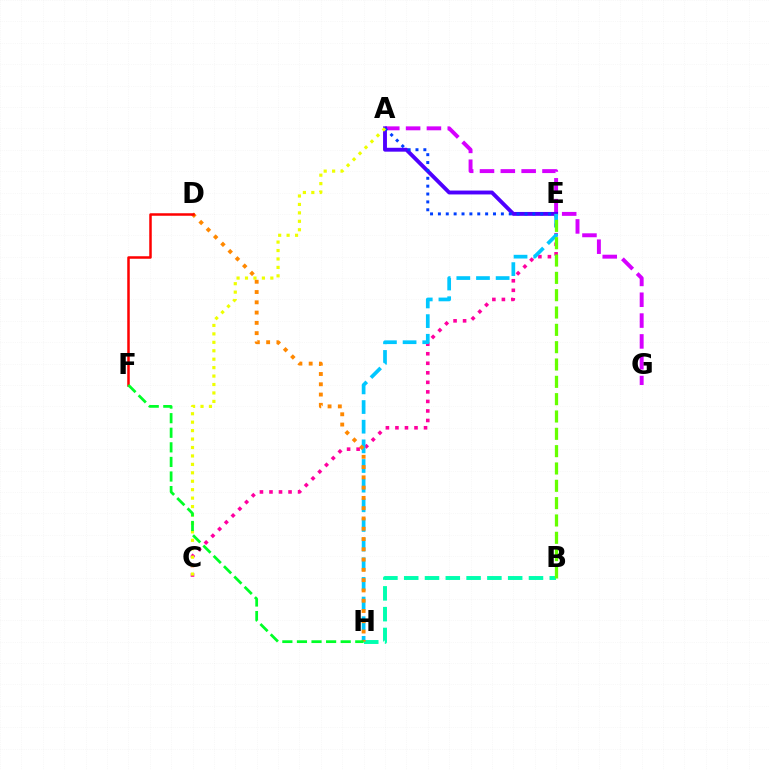{('C', 'E'): [{'color': '#ff00a0', 'line_style': 'dotted', 'thickness': 2.59}], ('A', 'G'): [{'color': '#d600ff', 'line_style': 'dashed', 'thickness': 2.83}], ('B', 'H'): [{'color': '#00ffaf', 'line_style': 'dashed', 'thickness': 2.82}], ('A', 'E'): [{'color': '#4f00ff', 'line_style': 'solid', 'thickness': 2.79}, {'color': '#003fff', 'line_style': 'dotted', 'thickness': 2.14}], ('E', 'H'): [{'color': '#00c7ff', 'line_style': 'dashed', 'thickness': 2.67}], ('A', 'C'): [{'color': '#eeff00', 'line_style': 'dotted', 'thickness': 2.29}], ('D', 'H'): [{'color': '#ff8800', 'line_style': 'dotted', 'thickness': 2.79}], ('D', 'F'): [{'color': '#ff0000', 'line_style': 'solid', 'thickness': 1.8}], ('B', 'E'): [{'color': '#66ff00', 'line_style': 'dashed', 'thickness': 2.35}], ('F', 'H'): [{'color': '#00ff27', 'line_style': 'dashed', 'thickness': 1.98}]}